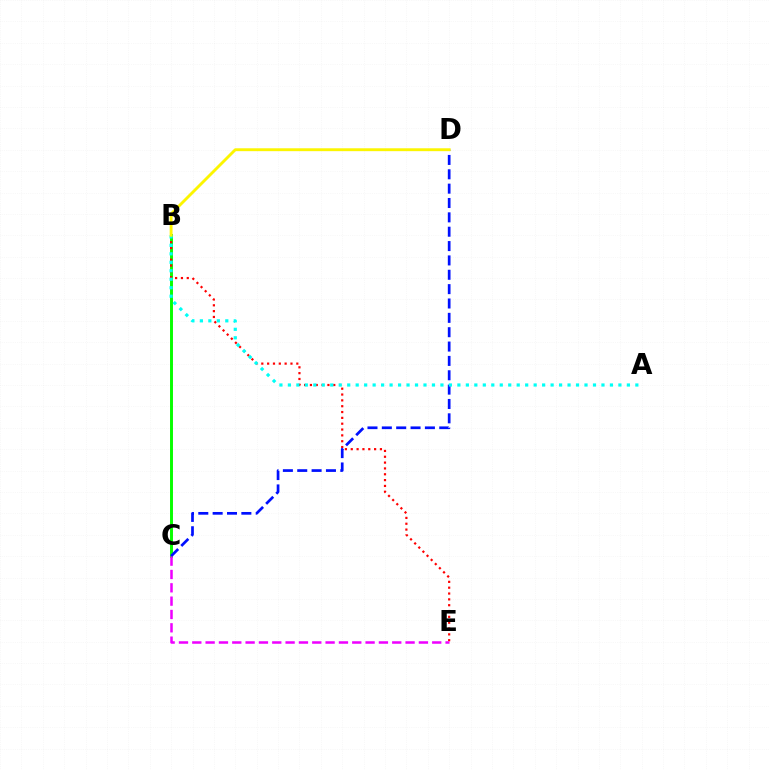{('B', 'C'): [{'color': '#08ff00', 'line_style': 'solid', 'thickness': 2.12}], ('B', 'E'): [{'color': '#ff0000', 'line_style': 'dotted', 'thickness': 1.59}], ('C', 'D'): [{'color': '#0010ff', 'line_style': 'dashed', 'thickness': 1.95}], ('A', 'B'): [{'color': '#00fff6', 'line_style': 'dotted', 'thickness': 2.3}], ('C', 'E'): [{'color': '#ee00ff', 'line_style': 'dashed', 'thickness': 1.81}], ('B', 'D'): [{'color': '#fcf500', 'line_style': 'solid', 'thickness': 2.08}]}